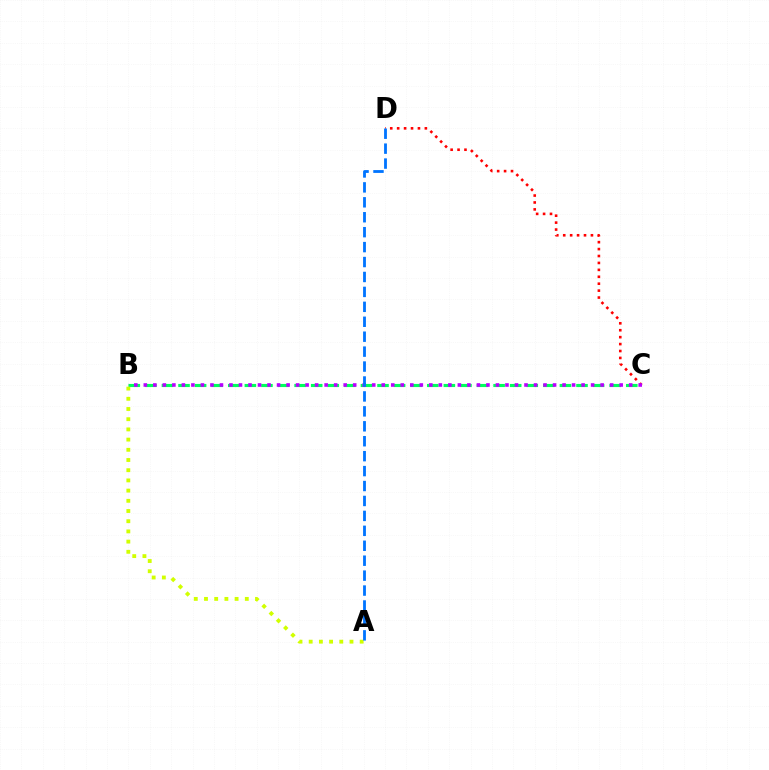{('C', 'D'): [{'color': '#ff0000', 'line_style': 'dotted', 'thickness': 1.88}], ('B', 'C'): [{'color': '#00ff5c', 'line_style': 'dashed', 'thickness': 2.25}, {'color': '#b900ff', 'line_style': 'dotted', 'thickness': 2.59}], ('A', 'B'): [{'color': '#d1ff00', 'line_style': 'dotted', 'thickness': 2.77}], ('A', 'D'): [{'color': '#0074ff', 'line_style': 'dashed', 'thickness': 2.03}]}